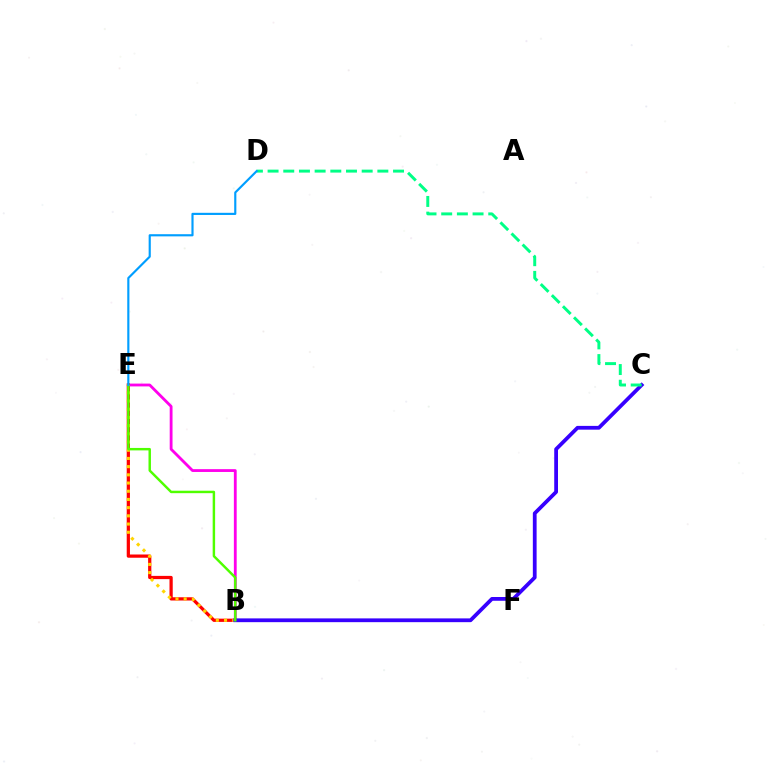{('B', 'E'): [{'color': '#ff00ed', 'line_style': 'solid', 'thickness': 2.03}, {'color': '#ff0000', 'line_style': 'solid', 'thickness': 2.33}, {'color': '#ffd500', 'line_style': 'dotted', 'thickness': 2.23}, {'color': '#4fff00', 'line_style': 'solid', 'thickness': 1.76}], ('B', 'C'): [{'color': '#3700ff', 'line_style': 'solid', 'thickness': 2.72}], ('C', 'D'): [{'color': '#00ff86', 'line_style': 'dashed', 'thickness': 2.13}], ('D', 'E'): [{'color': '#009eff', 'line_style': 'solid', 'thickness': 1.55}]}